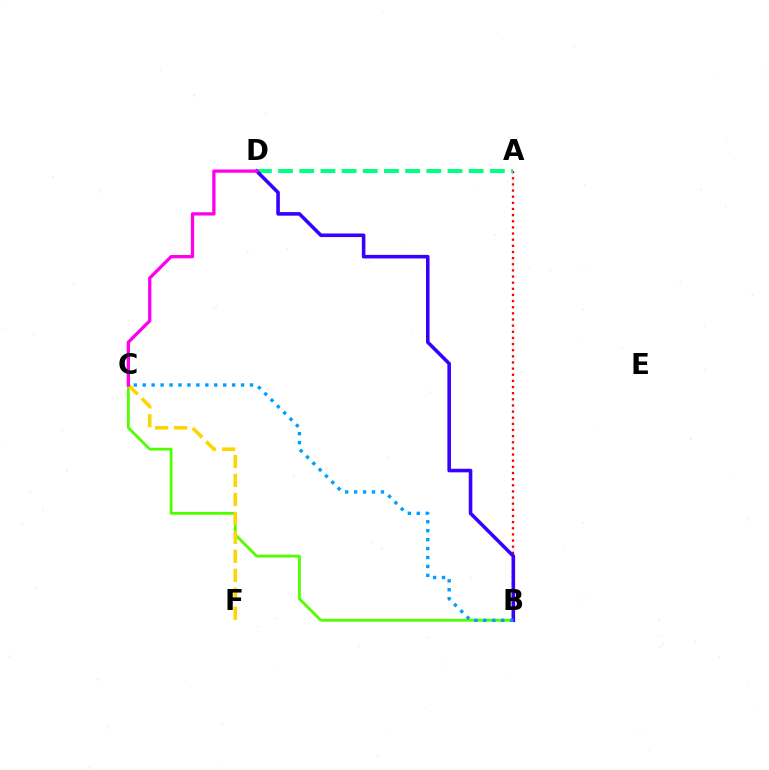{('B', 'C'): [{'color': '#4fff00', 'line_style': 'solid', 'thickness': 2.0}, {'color': '#009eff', 'line_style': 'dotted', 'thickness': 2.43}], ('C', 'F'): [{'color': '#ffd500', 'line_style': 'dashed', 'thickness': 2.58}], ('A', 'B'): [{'color': '#ff0000', 'line_style': 'dotted', 'thickness': 1.67}], ('A', 'D'): [{'color': '#00ff86', 'line_style': 'dashed', 'thickness': 2.88}], ('B', 'D'): [{'color': '#3700ff', 'line_style': 'solid', 'thickness': 2.57}], ('C', 'D'): [{'color': '#ff00ed', 'line_style': 'solid', 'thickness': 2.37}]}